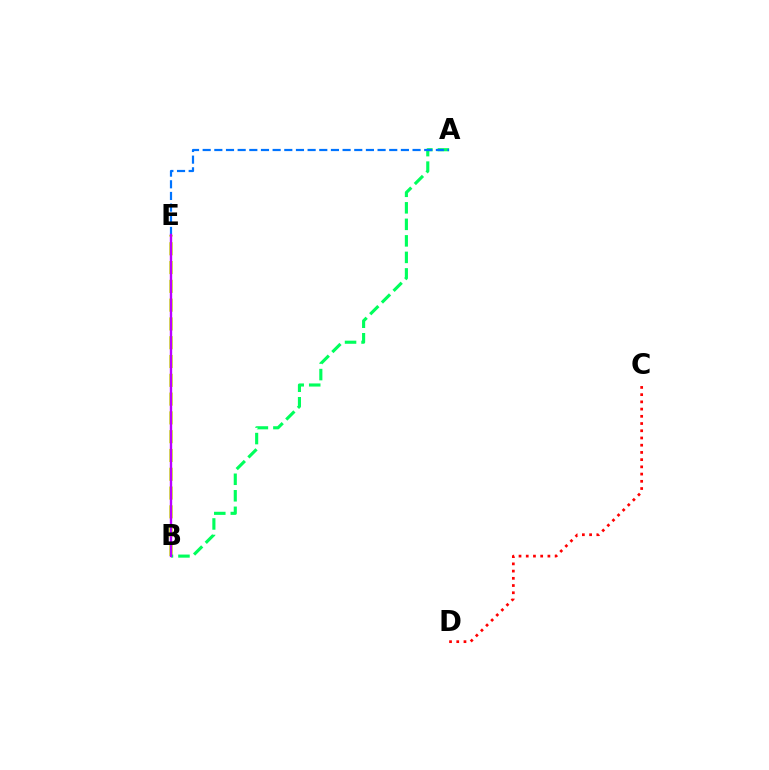{('C', 'D'): [{'color': '#ff0000', 'line_style': 'dotted', 'thickness': 1.96}], ('B', 'E'): [{'color': '#d1ff00', 'line_style': 'dashed', 'thickness': 2.55}, {'color': '#b900ff', 'line_style': 'solid', 'thickness': 1.71}], ('A', 'B'): [{'color': '#00ff5c', 'line_style': 'dashed', 'thickness': 2.24}], ('A', 'E'): [{'color': '#0074ff', 'line_style': 'dashed', 'thickness': 1.58}]}